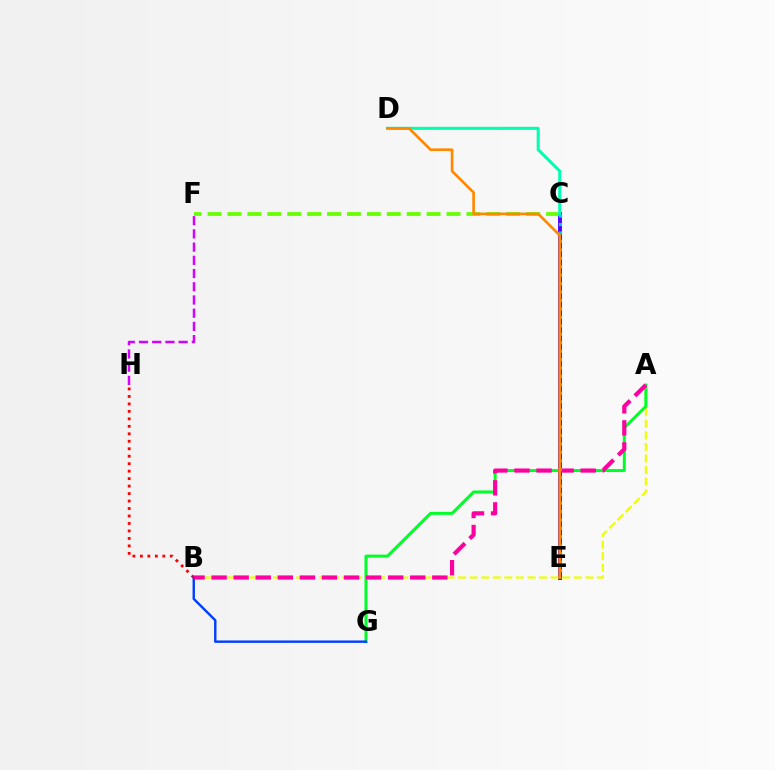{('C', 'E'): [{'color': '#4f00ff', 'line_style': 'solid', 'thickness': 2.8}, {'color': '#00c7ff', 'line_style': 'dotted', 'thickness': 2.29}], ('C', 'F'): [{'color': '#66ff00', 'line_style': 'dashed', 'thickness': 2.71}], ('F', 'H'): [{'color': '#d600ff', 'line_style': 'dashed', 'thickness': 1.8}], ('C', 'D'): [{'color': '#00ffaf', 'line_style': 'solid', 'thickness': 2.18}], ('A', 'B'): [{'color': '#eeff00', 'line_style': 'dashed', 'thickness': 1.57}, {'color': '#ff00a0', 'line_style': 'dashed', 'thickness': 3.0}], ('A', 'G'): [{'color': '#00ff27', 'line_style': 'solid', 'thickness': 2.14}], ('B', 'H'): [{'color': '#ff0000', 'line_style': 'dotted', 'thickness': 2.03}], ('B', 'G'): [{'color': '#003fff', 'line_style': 'solid', 'thickness': 1.73}], ('D', 'E'): [{'color': '#ff8800', 'line_style': 'solid', 'thickness': 1.92}]}